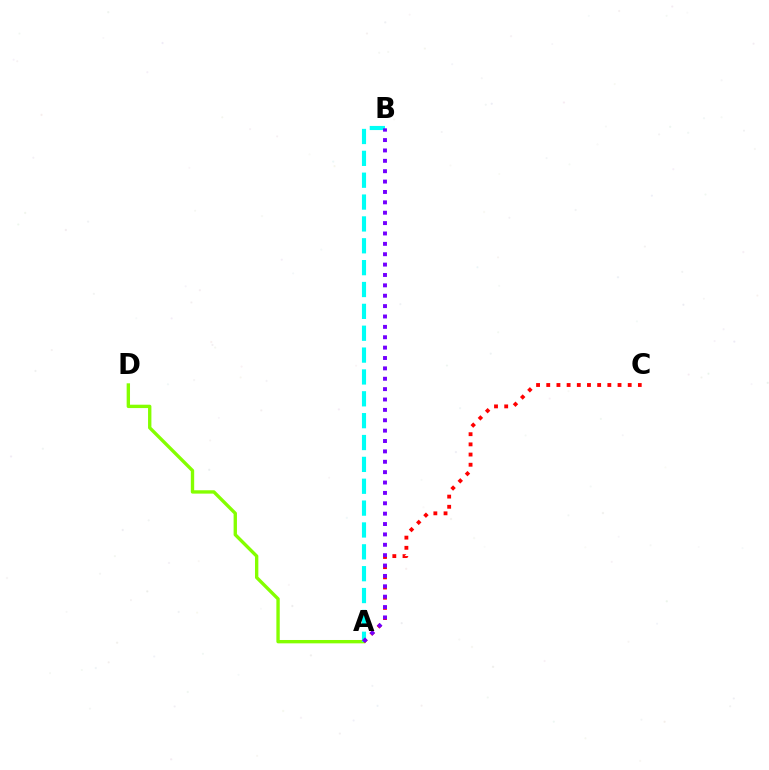{('A', 'D'): [{'color': '#84ff00', 'line_style': 'solid', 'thickness': 2.42}], ('A', 'B'): [{'color': '#00fff6', 'line_style': 'dashed', 'thickness': 2.97}, {'color': '#7200ff', 'line_style': 'dotted', 'thickness': 2.82}], ('A', 'C'): [{'color': '#ff0000', 'line_style': 'dotted', 'thickness': 2.77}]}